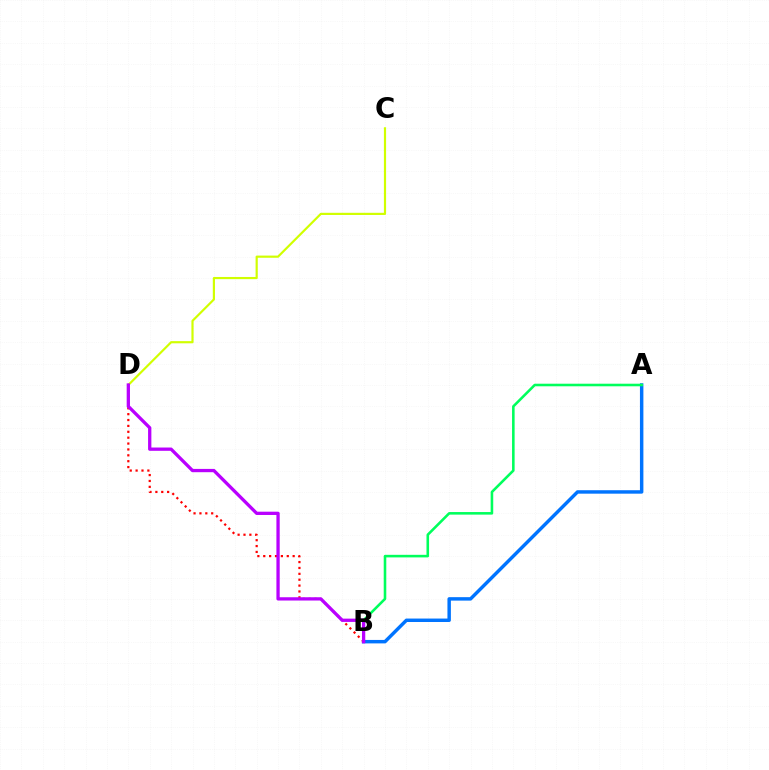{('A', 'B'): [{'color': '#0074ff', 'line_style': 'solid', 'thickness': 2.48}, {'color': '#00ff5c', 'line_style': 'solid', 'thickness': 1.86}], ('C', 'D'): [{'color': '#d1ff00', 'line_style': 'solid', 'thickness': 1.57}], ('B', 'D'): [{'color': '#ff0000', 'line_style': 'dotted', 'thickness': 1.6}, {'color': '#b900ff', 'line_style': 'solid', 'thickness': 2.37}]}